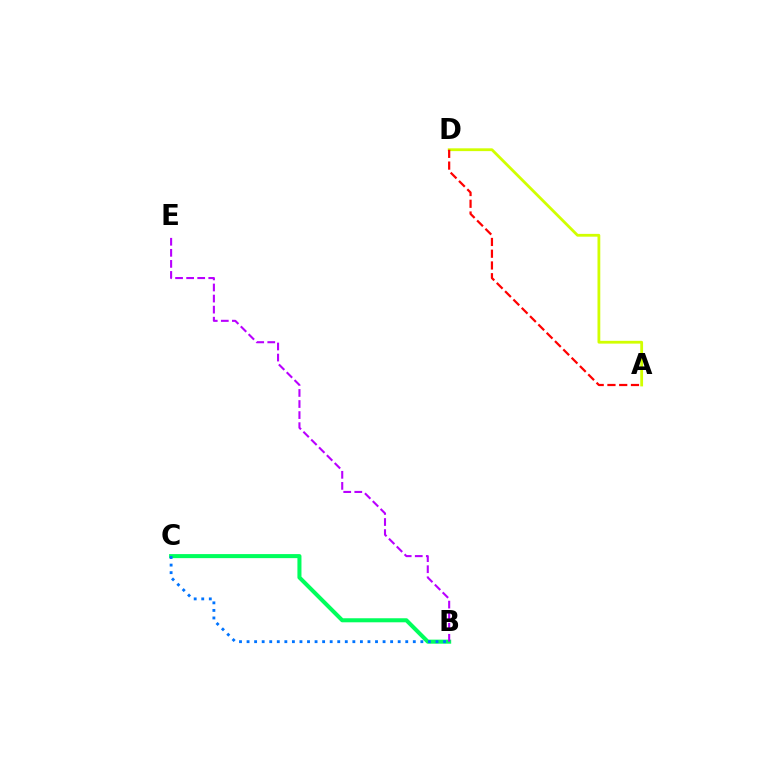{('B', 'C'): [{'color': '#00ff5c', 'line_style': 'solid', 'thickness': 2.91}, {'color': '#0074ff', 'line_style': 'dotted', 'thickness': 2.05}], ('B', 'E'): [{'color': '#b900ff', 'line_style': 'dashed', 'thickness': 1.5}], ('A', 'D'): [{'color': '#d1ff00', 'line_style': 'solid', 'thickness': 2.01}, {'color': '#ff0000', 'line_style': 'dashed', 'thickness': 1.6}]}